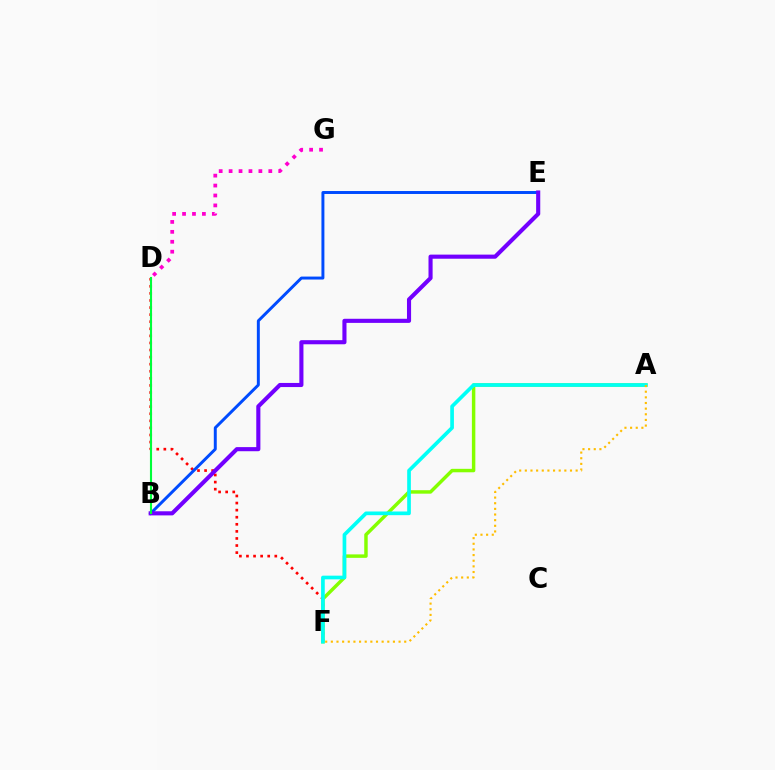{('D', 'F'): [{'color': '#ff0000', 'line_style': 'dotted', 'thickness': 1.92}], ('A', 'F'): [{'color': '#84ff00', 'line_style': 'solid', 'thickness': 2.49}, {'color': '#00fff6', 'line_style': 'solid', 'thickness': 2.65}, {'color': '#ffbd00', 'line_style': 'dotted', 'thickness': 1.53}], ('D', 'G'): [{'color': '#ff00cf', 'line_style': 'dotted', 'thickness': 2.7}], ('B', 'E'): [{'color': '#004bff', 'line_style': 'solid', 'thickness': 2.13}, {'color': '#7200ff', 'line_style': 'solid', 'thickness': 2.96}], ('B', 'D'): [{'color': '#00ff39', 'line_style': 'solid', 'thickness': 1.53}]}